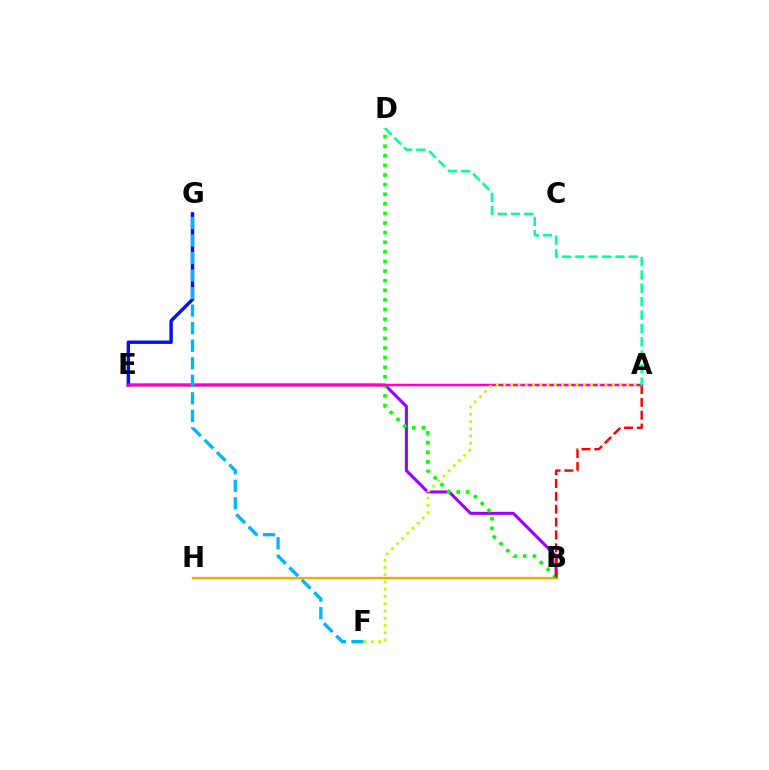{('E', 'G'): [{'color': '#0010ff', 'line_style': 'solid', 'thickness': 2.46}], ('B', 'E'): [{'color': '#9b00ff', 'line_style': 'solid', 'thickness': 2.19}], ('B', 'H'): [{'color': '#ffa500', 'line_style': 'solid', 'thickness': 1.7}], ('B', 'D'): [{'color': '#08ff00', 'line_style': 'dotted', 'thickness': 2.61}], ('A', 'E'): [{'color': '#ff00bd', 'line_style': 'solid', 'thickness': 1.8}], ('A', 'B'): [{'color': '#ff0000', 'line_style': 'dashed', 'thickness': 1.75}], ('F', 'G'): [{'color': '#00b5ff', 'line_style': 'dashed', 'thickness': 2.38}], ('A', 'F'): [{'color': '#b3ff00', 'line_style': 'dotted', 'thickness': 1.97}], ('A', 'D'): [{'color': '#00ff9d', 'line_style': 'dashed', 'thickness': 1.82}]}